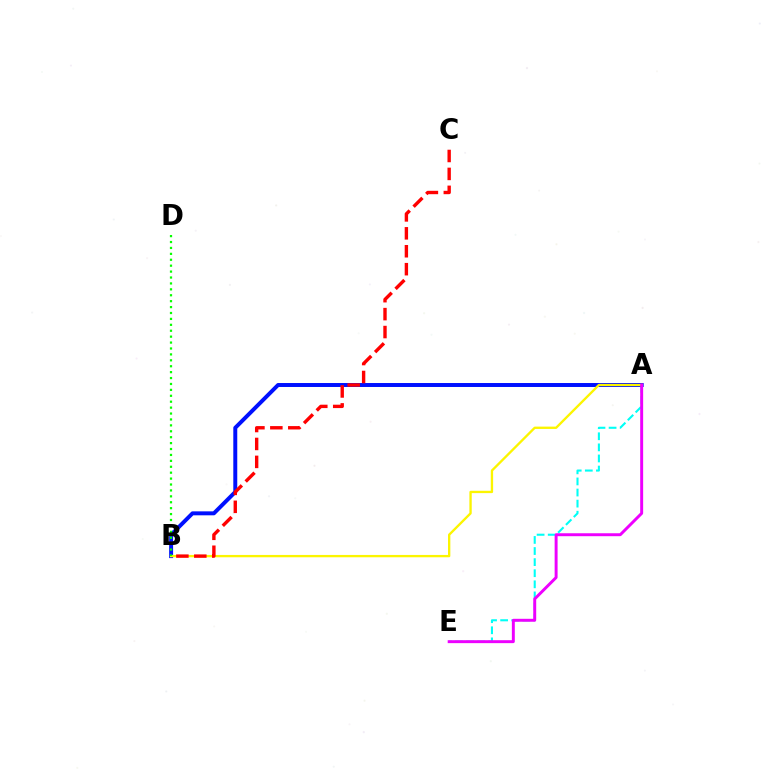{('A', 'E'): [{'color': '#00fff6', 'line_style': 'dashed', 'thickness': 1.51}, {'color': '#ee00ff', 'line_style': 'solid', 'thickness': 2.12}], ('A', 'B'): [{'color': '#0010ff', 'line_style': 'solid', 'thickness': 2.85}, {'color': '#fcf500', 'line_style': 'solid', 'thickness': 1.68}], ('B', 'D'): [{'color': '#08ff00', 'line_style': 'dotted', 'thickness': 1.61}], ('B', 'C'): [{'color': '#ff0000', 'line_style': 'dashed', 'thickness': 2.44}]}